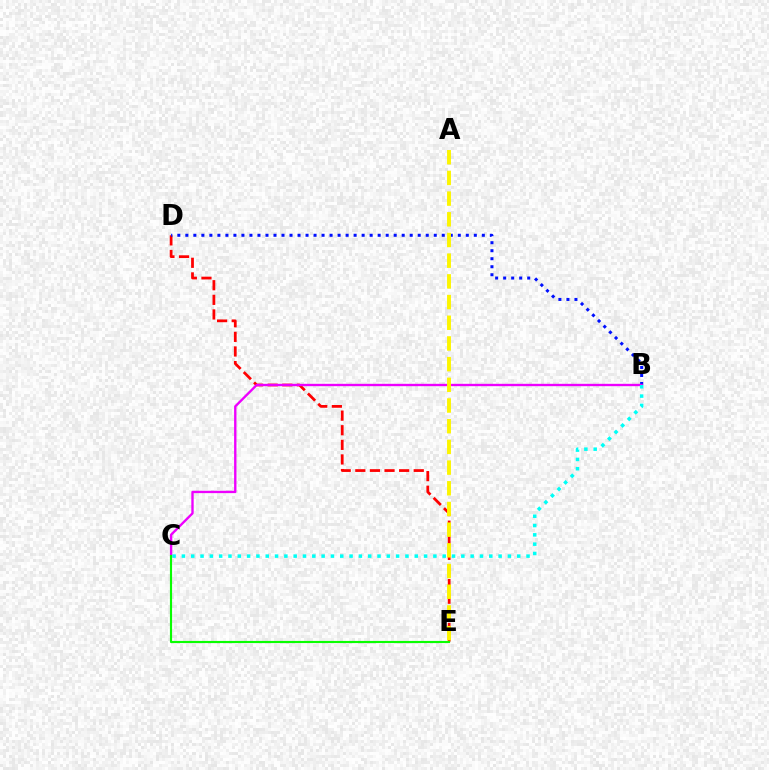{('D', 'E'): [{'color': '#ff0000', 'line_style': 'dashed', 'thickness': 1.98}], ('B', 'D'): [{'color': '#0010ff', 'line_style': 'dotted', 'thickness': 2.18}], ('B', 'C'): [{'color': '#ee00ff', 'line_style': 'solid', 'thickness': 1.7}, {'color': '#00fff6', 'line_style': 'dotted', 'thickness': 2.53}], ('A', 'E'): [{'color': '#fcf500', 'line_style': 'dashed', 'thickness': 2.81}], ('C', 'E'): [{'color': '#08ff00', 'line_style': 'solid', 'thickness': 1.55}]}